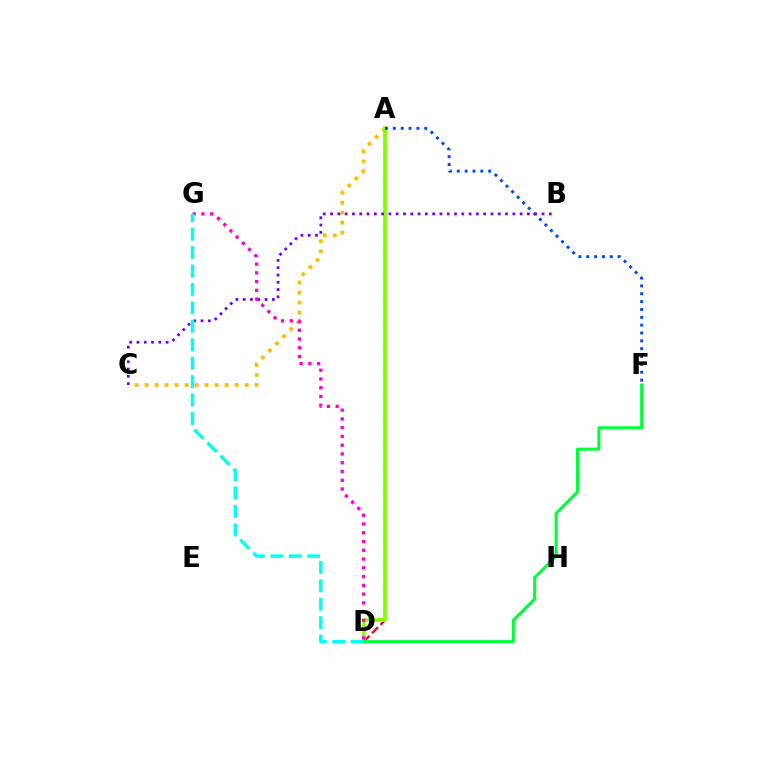{('A', 'C'): [{'color': '#ffbd00', 'line_style': 'dotted', 'thickness': 2.72}], ('A', 'D'): [{'color': '#ff0000', 'line_style': 'dashed', 'thickness': 1.62}, {'color': '#84ff00', 'line_style': 'solid', 'thickness': 2.7}], ('A', 'F'): [{'color': '#004bff', 'line_style': 'dotted', 'thickness': 2.13}], ('D', 'F'): [{'color': '#00ff39', 'line_style': 'solid', 'thickness': 2.2}], ('B', 'C'): [{'color': '#7200ff', 'line_style': 'dotted', 'thickness': 1.98}], ('D', 'G'): [{'color': '#ff00cf', 'line_style': 'dotted', 'thickness': 2.38}, {'color': '#00fff6', 'line_style': 'dashed', 'thickness': 2.5}]}